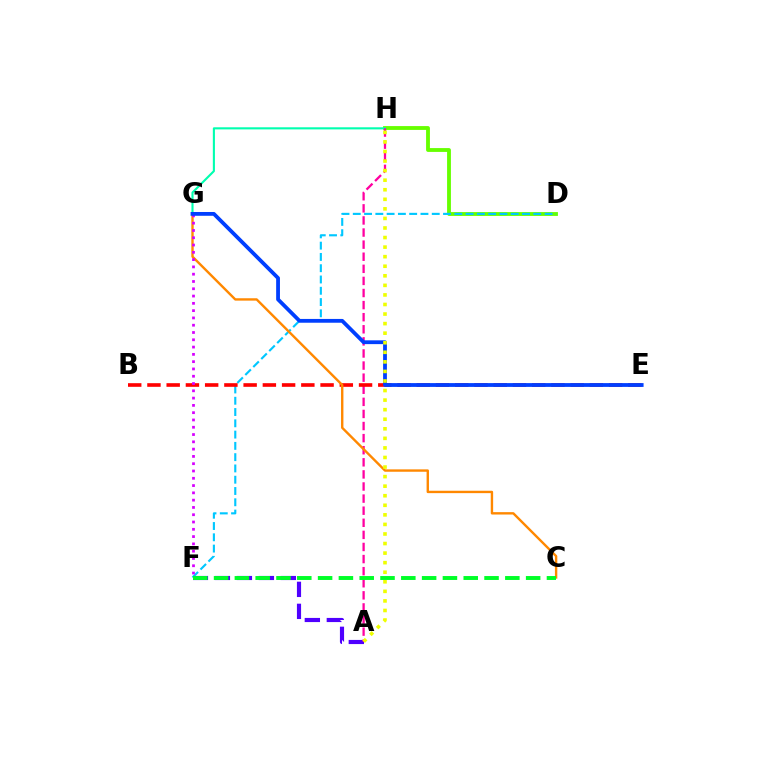{('D', 'H'): [{'color': '#66ff00', 'line_style': 'solid', 'thickness': 2.76}], ('G', 'H'): [{'color': '#00ffaf', 'line_style': 'solid', 'thickness': 1.52}], ('D', 'F'): [{'color': '#00c7ff', 'line_style': 'dashed', 'thickness': 1.53}], ('A', 'F'): [{'color': '#4f00ff', 'line_style': 'dashed', 'thickness': 2.99}], ('A', 'H'): [{'color': '#ff00a0', 'line_style': 'dashed', 'thickness': 1.64}, {'color': '#eeff00', 'line_style': 'dotted', 'thickness': 2.6}], ('B', 'E'): [{'color': '#ff0000', 'line_style': 'dashed', 'thickness': 2.61}], ('C', 'G'): [{'color': '#ff8800', 'line_style': 'solid', 'thickness': 1.72}], ('C', 'F'): [{'color': '#00ff27', 'line_style': 'dashed', 'thickness': 2.83}], ('F', 'G'): [{'color': '#d600ff', 'line_style': 'dotted', 'thickness': 1.98}], ('E', 'G'): [{'color': '#003fff', 'line_style': 'solid', 'thickness': 2.73}]}